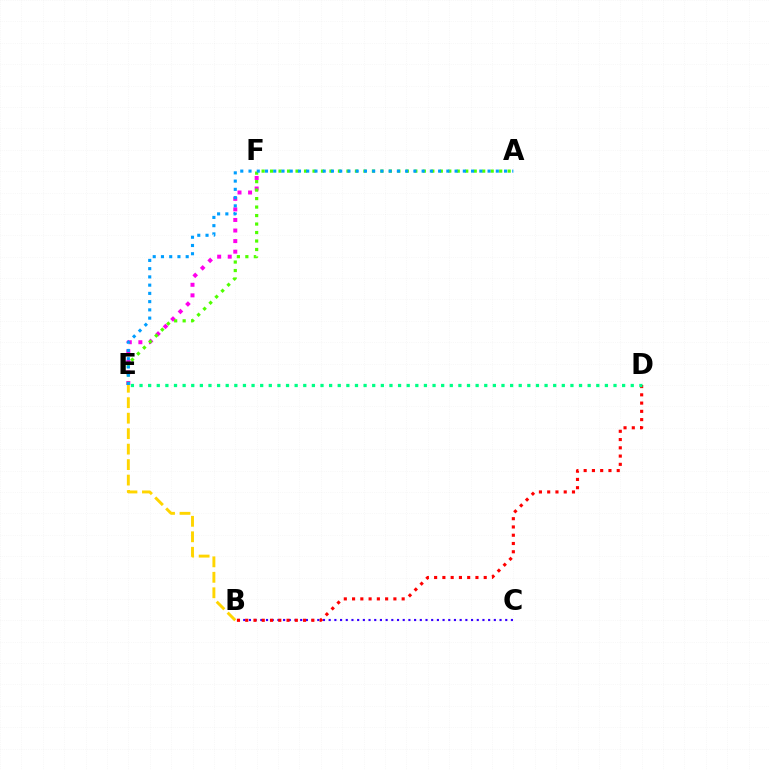{('E', 'F'): [{'color': '#ff00ed', 'line_style': 'dotted', 'thickness': 2.87}], ('B', 'C'): [{'color': '#3700ff', 'line_style': 'dotted', 'thickness': 1.55}], ('A', 'E'): [{'color': '#4fff00', 'line_style': 'dotted', 'thickness': 2.31}, {'color': '#009eff', 'line_style': 'dotted', 'thickness': 2.24}], ('B', 'E'): [{'color': '#ffd500', 'line_style': 'dashed', 'thickness': 2.1}], ('B', 'D'): [{'color': '#ff0000', 'line_style': 'dotted', 'thickness': 2.25}], ('D', 'E'): [{'color': '#00ff86', 'line_style': 'dotted', 'thickness': 2.34}]}